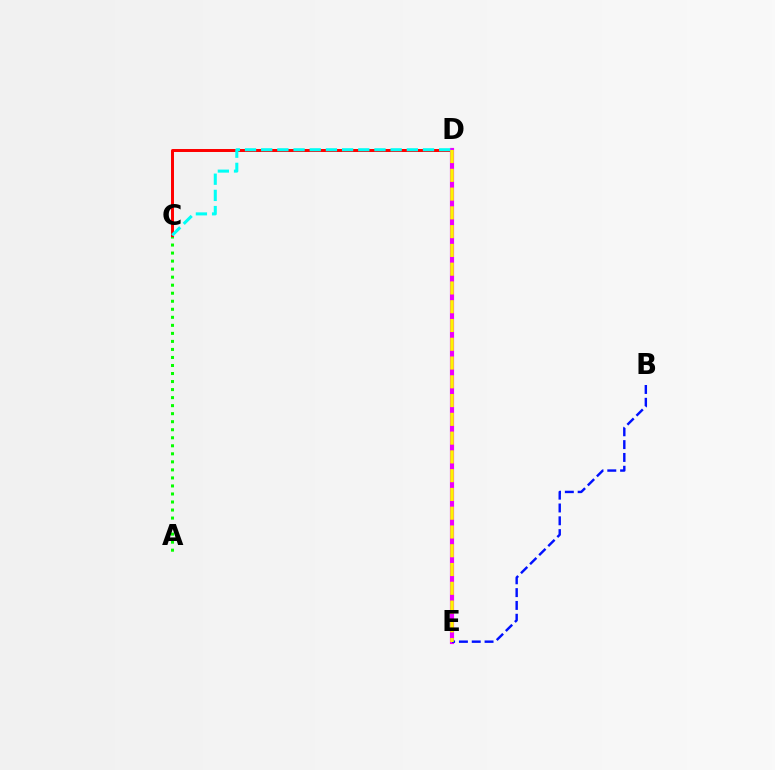{('A', 'C'): [{'color': '#08ff00', 'line_style': 'dotted', 'thickness': 2.18}], ('C', 'D'): [{'color': '#ff0000', 'line_style': 'solid', 'thickness': 2.15}, {'color': '#00fff6', 'line_style': 'dashed', 'thickness': 2.2}], ('D', 'E'): [{'color': '#ee00ff', 'line_style': 'solid', 'thickness': 2.99}, {'color': '#fcf500', 'line_style': 'dashed', 'thickness': 2.55}], ('B', 'E'): [{'color': '#0010ff', 'line_style': 'dashed', 'thickness': 1.74}]}